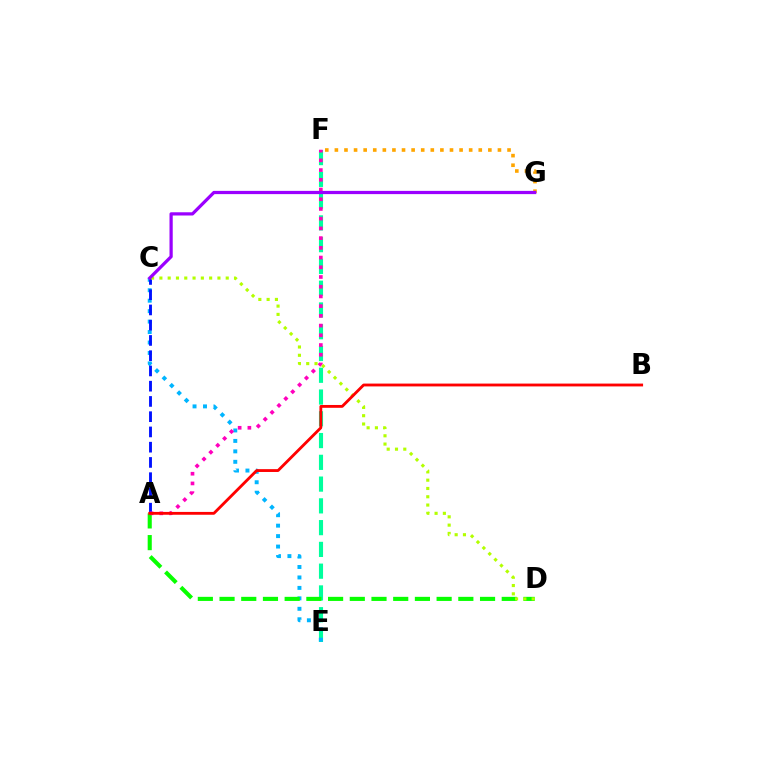{('E', 'F'): [{'color': '#00ff9d', 'line_style': 'dashed', 'thickness': 2.96}], ('C', 'E'): [{'color': '#00b5ff', 'line_style': 'dotted', 'thickness': 2.84}], ('A', 'D'): [{'color': '#08ff00', 'line_style': 'dashed', 'thickness': 2.95}], ('A', 'C'): [{'color': '#0010ff', 'line_style': 'dashed', 'thickness': 2.07}], ('F', 'G'): [{'color': '#ffa500', 'line_style': 'dotted', 'thickness': 2.61}], ('A', 'F'): [{'color': '#ff00bd', 'line_style': 'dotted', 'thickness': 2.64}], ('C', 'D'): [{'color': '#b3ff00', 'line_style': 'dotted', 'thickness': 2.25}], ('C', 'G'): [{'color': '#9b00ff', 'line_style': 'solid', 'thickness': 2.33}], ('A', 'B'): [{'color': '#ff0000', 'line_style': 'solid', 'thickness': 2.04}]}